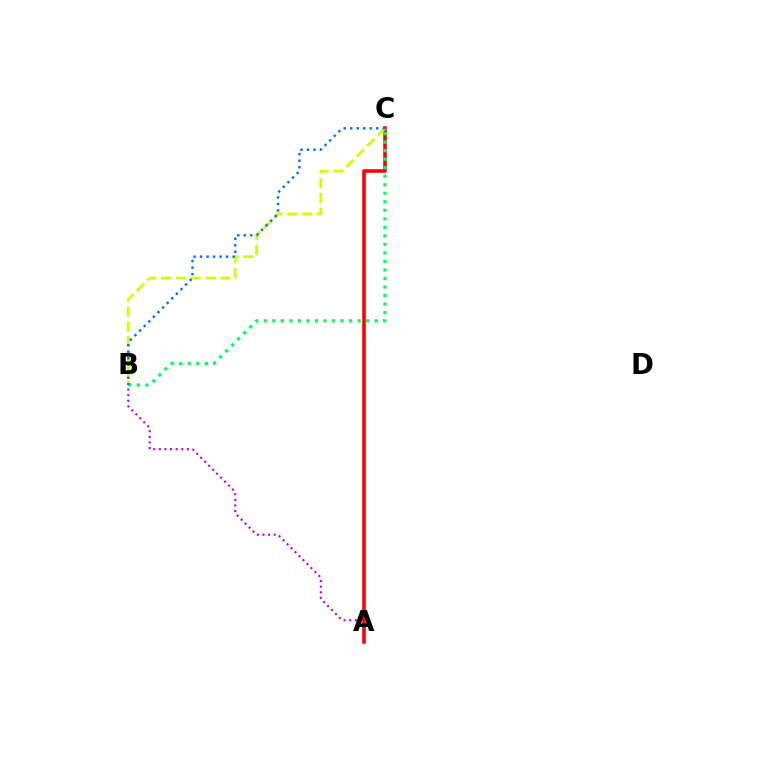{('A', 'B'): [{'color': '#b900ff', 'line_style': 'dotted', 'thickness': 1.53}], ('A', 'C'): [{'color': '#ff0000', 'line_style': 'solid', 'thickness': 2.57}], ('B', 'C'): [{'color': '#d1ff00', 'line_style': 'dashed', 'thickness': 2.01}, {'color': '#00ff5c', 'line_style': 'dotted', 'thickness': 2.32}, {'color': '#0074ff', 'line_style': 'dotted', 'thickness': 1.77}]}